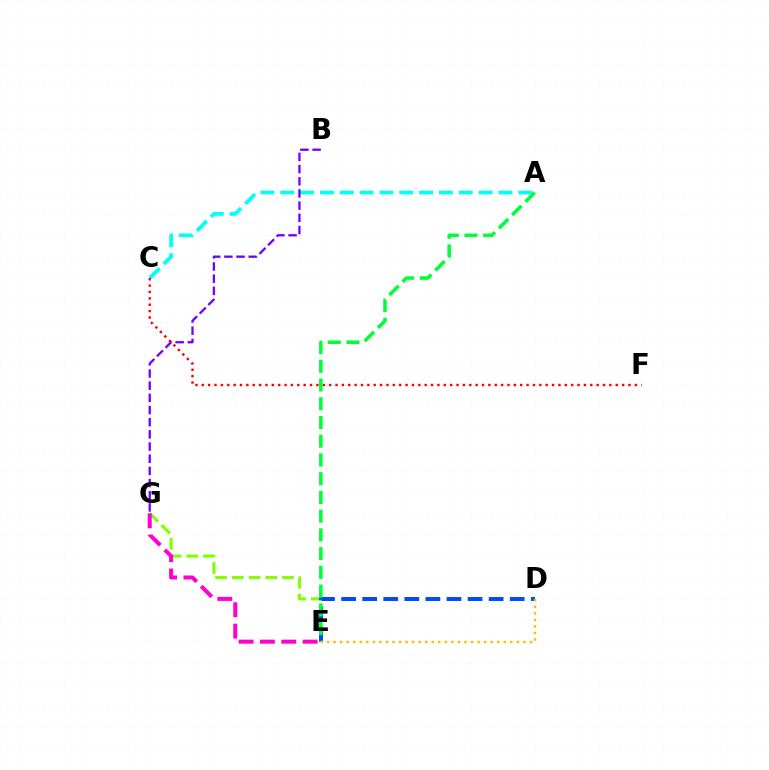{('E', 'G'): [{'color': '#84ff00', 'line_style': 'dashed', 'thickness': 2.27}, {'color': '#ff00cf', 'line_style': 'dashed', 'thickness': 2.9}], ('A', 'C'): [{'color': '#00fff6', 'line_style': 'dashed', 'thickness': 2.7}], ('C', 'F'): [{'color': '#ff0000', 'line_style': 'dotted', 'thickness': 1.73}], ('D', 'E'): [{'color': '#004bff', 'line_style': 'dashed', 'thickness': 2.86}, {'color': '#ffbd00', 'line_style': 'dotted', 'thickness': 1.78}], ('A', 'E'): [{'color': '#00ff39', 'line_style': 'dashed', 'thickness': 2.55}], ('B', 'G'): [{'color': '#7200ff', 'line_style': 'dashed', 'thickness': 1.65}]}